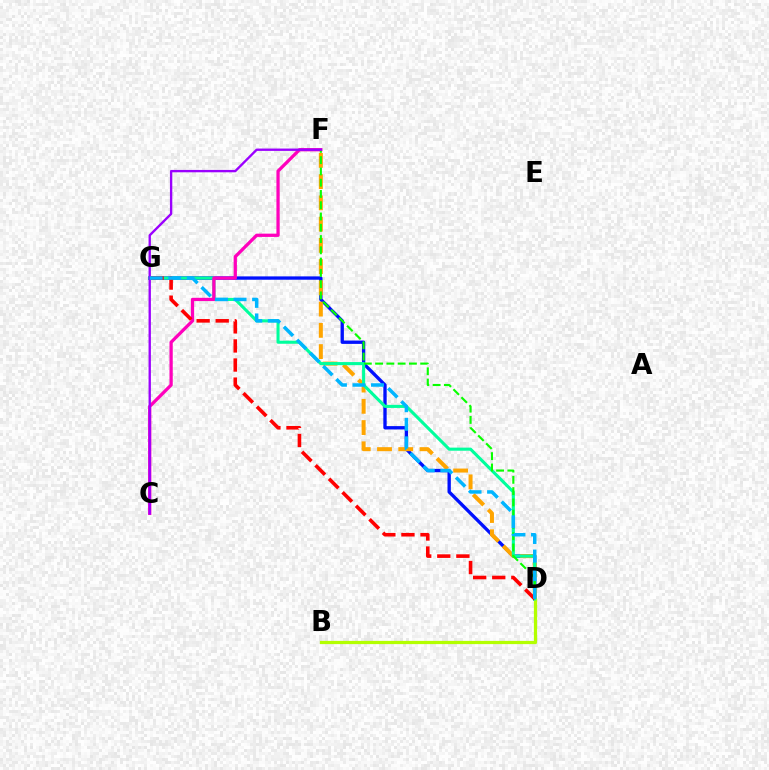{('D', 'G'): [{'color': '#0010ff', 'line_style': 'solid', 'thickness': 2.4}, {'color': '#00ff9d', 'line_style': 'solid', 'thickness': 2.22}, {'color': '#ff0000', 'line_style': 'dashed', 'thickness': 2.59}, {'color': '#00b5ff', 'line_style': 'dashed', 'thickness': 2.52}], ('B', 'D'): [{'color': '#b3ff00', 'line_style': 'solid', 'thickness': 2.32}], ('D', 'F'): [{'color': '#ffa500', 'line_style': 'dashed', 'thickness': 2.89}, {'color': '#08ff00', 'line_style': 'dashed', 'thickness': 1.53}], ('C', 'F'): [{'color': '#ff00bd', 'line_style': 'solid', 'thickness': 2.35}, {'color': '#9b00ff', 'line_style': 'solid', 'thickness': 1.7}]}